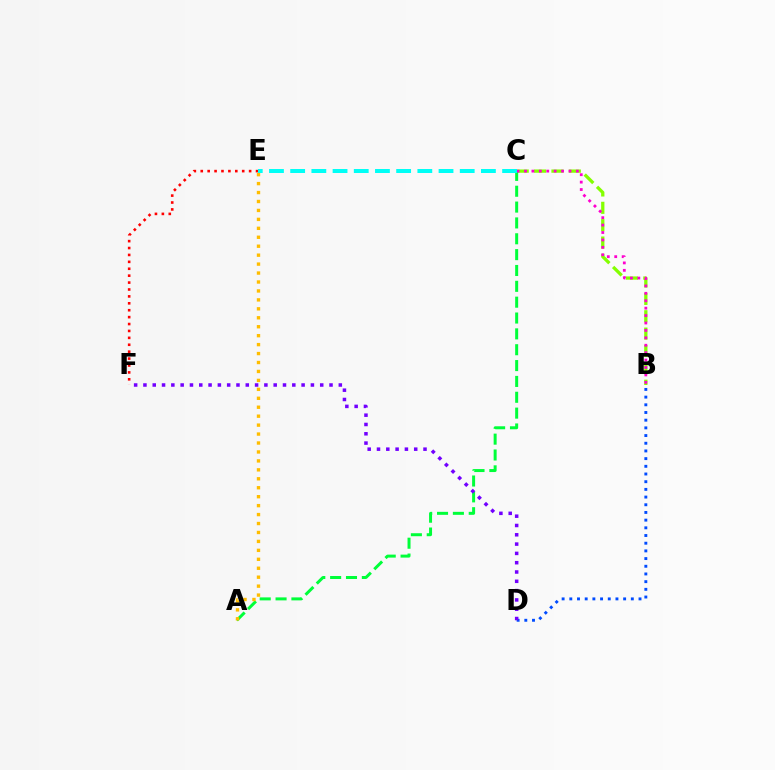{('E', 'F'): [{'color': '#ff0000', 'line_style': 'dotted', 'thickness': 1.88}], ('B', 'C'): [{'color': '#84ff00', 'line_style': 'dashed', 'thickness': 2.36}, {'color': '#ff00cf', 'line_style': 'dotted', 'thickness': 2.02}], ('A', 'C'): [{'color': '#00ff39', 'line_style': 'dashed', 'thickness': 2.15}], ('C', 'E'): [{'color': '#00fff6', 'line_style': 'dashed', 'thickness': 2.88}], ('B', 'D'): [{'color': '#004bff', 'line_style': 'dotted', 'thickness': 2.09}], ('D', 'F'): [{'color': '#7200ff', 'line_style': 'dotted', 'thickness': 2.53}], ('A', 'E'): [{'color': '#ffbd00', 'line_style': 'dotted', 'thickness': 2.43}]}